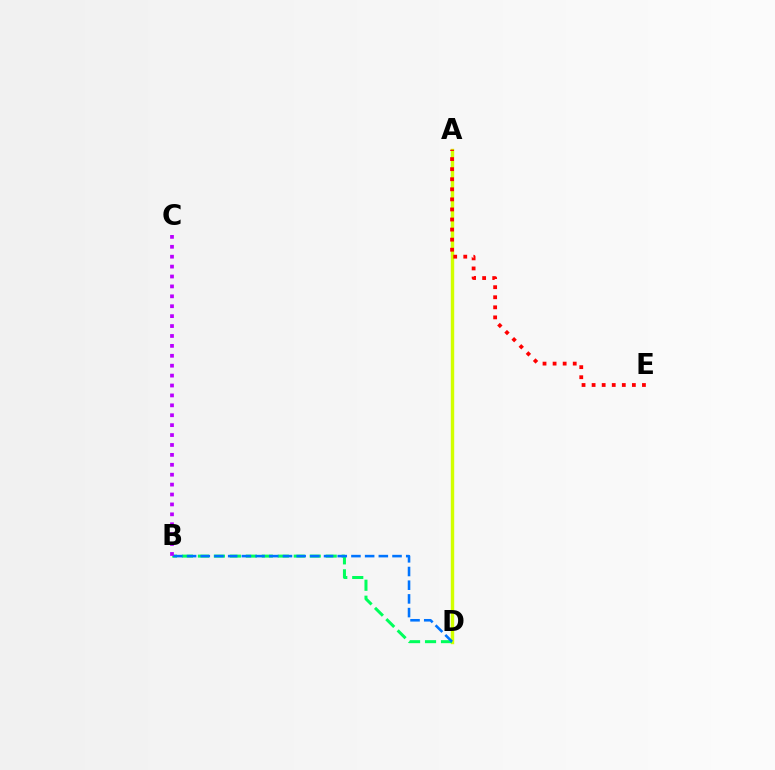{('A', 'D'): [{'color': '#d1ff00', 'line_style': 'solid', 'thickness': 2.46}], ('B', 'D'): [{'color': '#00ff5c', 'line_style': 'dashed', 'thickness': 2.17}, {'color': '#0074ff', 'line_style': 'dashed', 'thickness': 1.86}], ('A', 'E'): [{'color': '#ff0000', 'line_style': 'dotted', 'thickness': 2.74}], ('B', 'C'): [{'color': '#b900ff', 'line_style': 'dotted', 'thickness': 2.69}]}